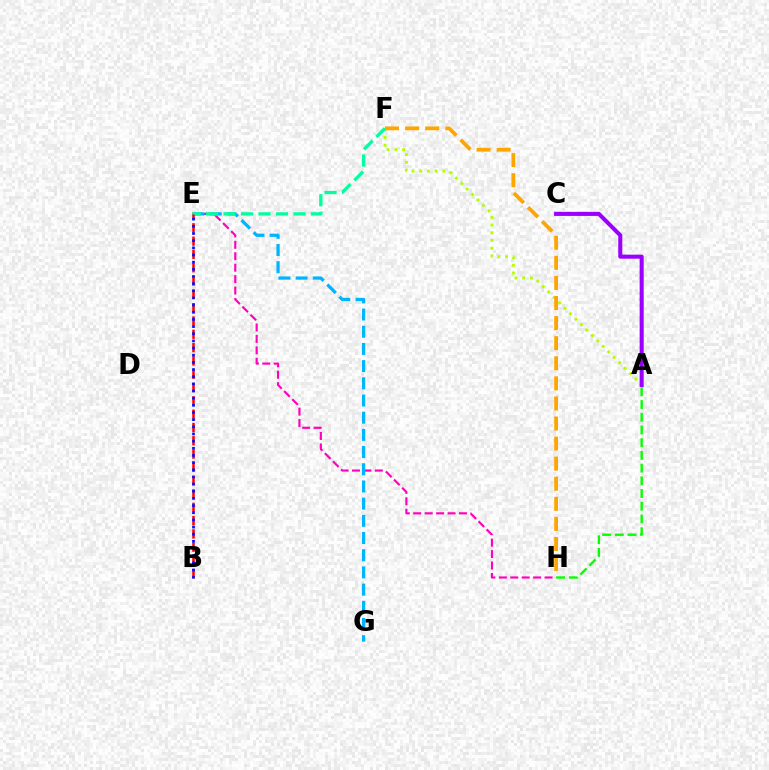{('E', 'H'): [{'color': '#ff00bd', 'line_style': 'dashed', 'thickness': 1.55}], ('A', 'F'): [{'color': '#b3ff00', 'line_style': 'dotted', 'thickness': 2.09}], ('E', 'G'): [{'color': '#00b5ff', 'line_style': 'dashed', 'thickness': 2.34}], ('E', 'F'): [{'color': '#00ff9d', 'line_style': 'dashed', 'thickness': 2.38}], ('A', 'H'): [{'color': '#08ff00', 'line_style': 'dashed', 'thickness': 1.73}], ('B', 'E'): [{'color': '#ff0000', 'line_style': 'dashed', 'thickness': 1.81}, {'color': '#0010ff', 'line_style': 'dotted', 'thickness': 1.95}], ('F', 'H'): [{'color': '#ffa500', 'line_style': 'dashed', 'thickness': 2.73}], ('A', 'C'): [{'color': '#9b00ff', 'line_style': 'solid', 'thickness': 2.92}]}